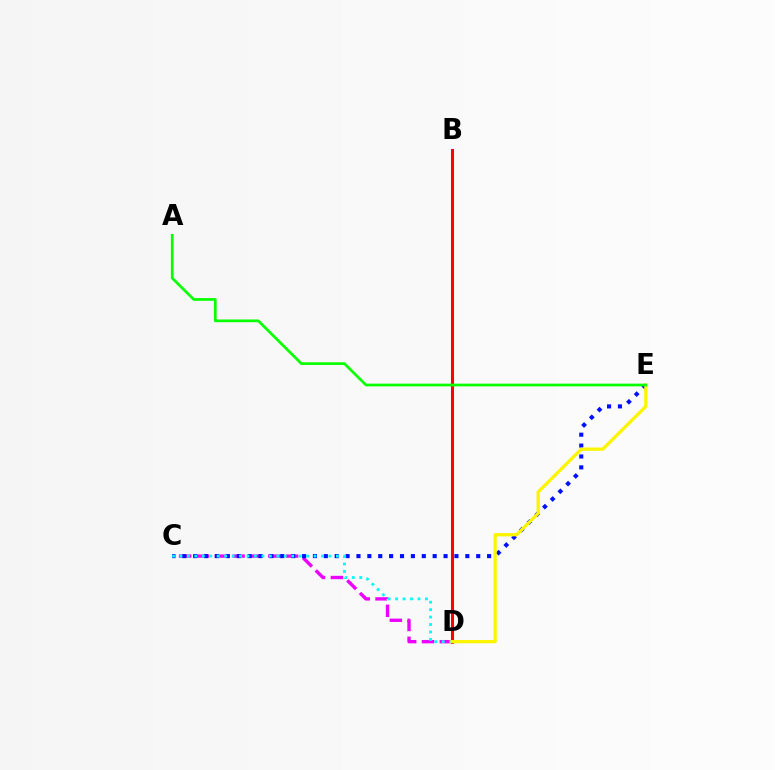{('B', 'D'): [{'color': '#ff0000', 'line_style': 'solid', 'thickness': 2.18}], ('C', 'D'): [{'color': '#ee00ff', 'line_style': 'dashed', 'thickness': 2.42}, {'color': '#00fff6', 'line_style': 'dotted', 'thickness': 2.02}], ('C', 'E'): [{'color': '#0010ff', 'line_style': 'dotted', 'thickness': 2.96}], ('D', 'E'): [{'color': '#fcf500', 'line_style': 'solid', 'thickness': 2.37}], ('A', 'E'): [{'color': '#08ff00', 'line_style': 'solid', 'thickness': 1.96}]}